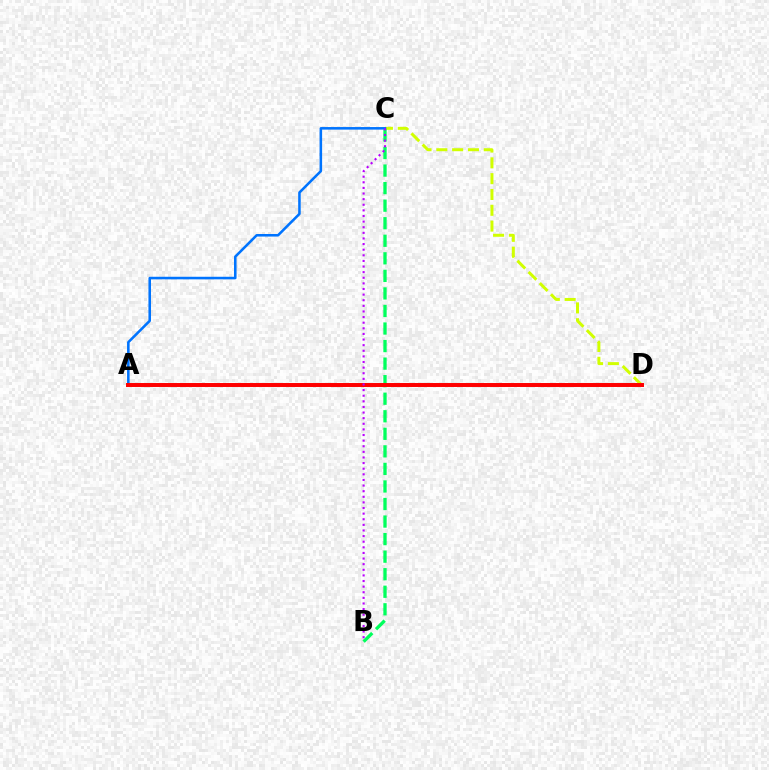{('C', 'D'): [{'color': '#d1ff00', 'line_style': 'dashed', 'thickness': 2.15}], ('B', 'C'): [{'color': '#00ff5c', 'line_style': 'dashed', 'thickness': 2.38}, {'color': '#b900ff', 'line_style': 'dotted', 'thickness': 1.53}], ('A', 'C'): [{'color': '#0074ff', 'line_style': 'solid', 'thickness': 1.84}], ('A', 'D'): [{'color': '#ff0000', 'line_style': 'solid', 'thickness': 2.85}]}